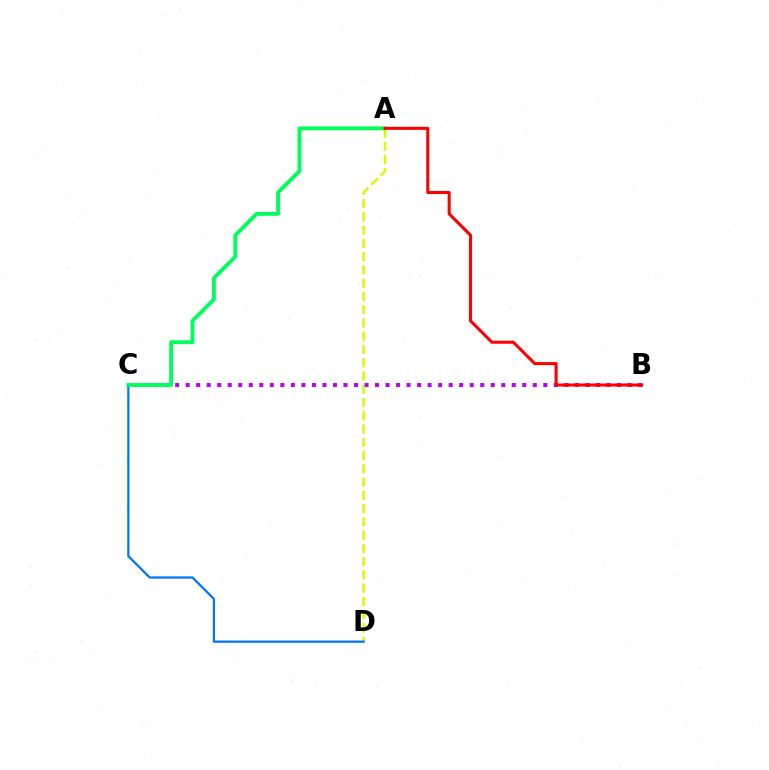{('A', 'D'): [{'color': '#d1ff00', 'line_style': 'dashed', 'thickness': 1.8}], ('C', 'D'): [{'color': '#0074ff', 'line_style': 'solid', 'thickness': 1.61}], ('B', 'C'): [{'color': '#b900ff', 'line_style': 'dotted', 'thickness': 2.86}], ('A', 'C'): [{'color': '#00ff5c', 'line_style': 'solid', 'thickness': 2.76}], ('A', 'B'): [{'color': '#ff0000', 'line_style': 'solid', 'thickness': 2.2}]}